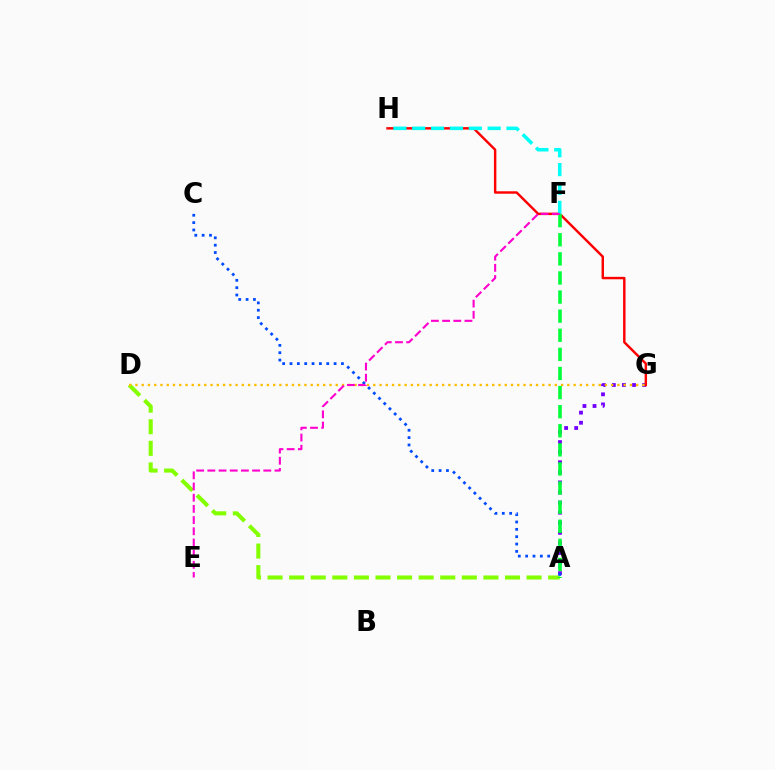{('A', 'D'): [{'color': '#84ff00', 'line_style': 'dashed', 'thickness': 2.93}], ('A', 'G'): [{'color': '#7200ff', 'line_style': 'dotted', 'thickness': 2.74}], ('G', 'H'): [{'color': '#ff0000', 'line_style': 'solid', 'thickness': 1.75}], ('D', 'G'): [{'color': '#ffbd00', 'line_style': 'dotted', 'thickness': 1.7}], ('A', 'C'): [{'color': '#004bff', 'line_style': 'dotted', 'thickness': 2.0}], ('A', 'F'): [{'color': '#00ff39', 'line_style': 'dashed', 'thickness': 2.59}], ('F', 'H'): [{'color': '#00fff6', 'line_style': 'dashed', 'thickness': 2.56}], ('E', 'F'): [{'color': '#ff00cf', 'line_style': 'dashed', 'thickness': 1.52}]}